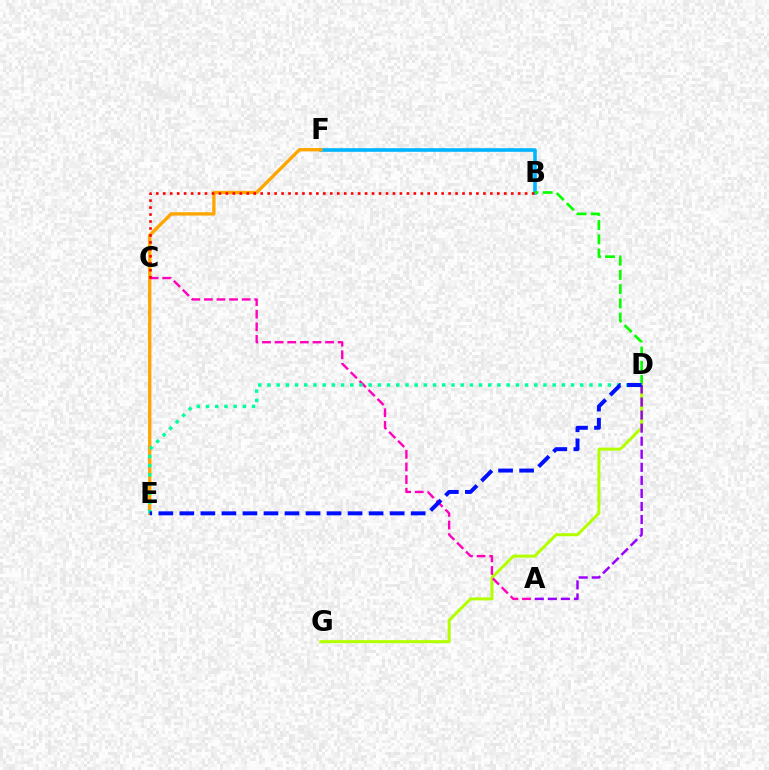{('B', 'F'): [{'color': '#00b5ff', 'line_style': 'solid', 'thickness': 2.6}], ('B', 'D'): [{'color': '#08ff00', 'line_style': 'dashed', 'thickness': 1.94}], ('D', 'G'): [{'color': '#b3ff00', 'line_style': 'solid', 'thickness': 2.18}], ('E', 'F'): [{'color': '#ffa500', 'line_style': 'solid', 'thickness': 2.4}], ('A', 'C'): [{'color': '#ff00bd', 'line_style': 'dashed', 'thickness': 1.71}], ('D', 'E'): [{'color': '#00ff9d', 'line_style': 'dotted', 'thickness': 2.5}, {'color': '#0010ff', 'line_style': 'dashed', 'thickness': 2.86}], ('B', 'C'): [{'color': '#ff0000', 'line_style': 'dotted', 'thickness': 1.89}], ('A', 'D'): [{'color': '#9b00ff', 'line_style': 'dashed', 'thickness': 1.77}]}